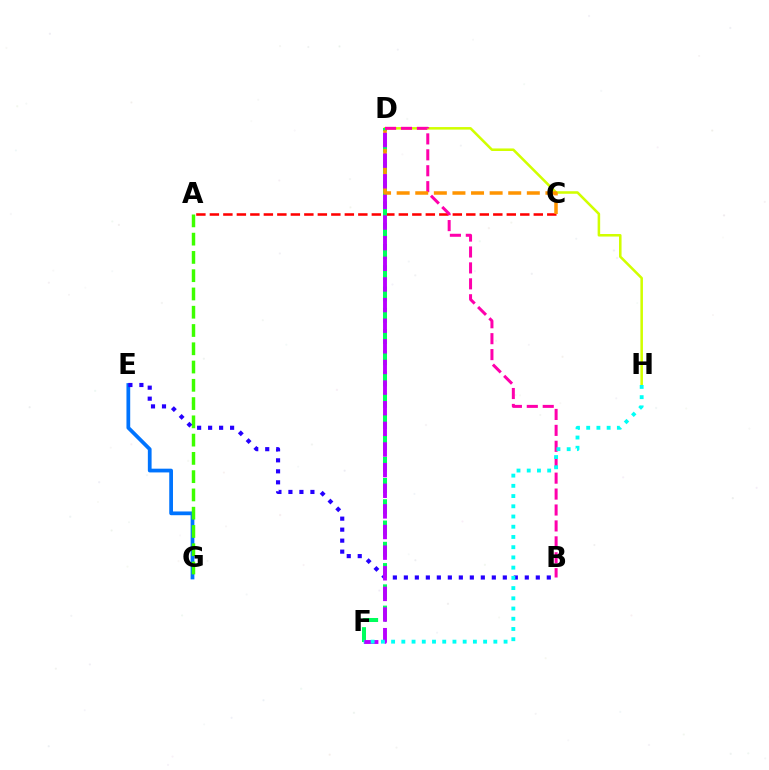{('A', 'C'): [{'color': '#ff0000', 'line_style': 'dashed', 'thickness': 1.83}], ('E', 'G'): [{'color': '#0074ff', 'line_style': 'solid', 'thickness': 2.7}], ('D', 'H'): [{'color': '#d1ff00', 'line_style': 'solid', 'thickness': 1.83}], ('D', 'F'): [{'color': '#00ff5c', 'line_style': 'dashed', 'thickness': 2.89}, {'color': '#b900ff', 'line_style': 'dashed', 'thickness': 2.8}], ('B', 'D'): [{'color': '#ff00ac', 'line_style': 'dashed', 'thickness': 2.16}], ('C', 'D'): [{'color': '#ff9400', 'line_style': 'dashed', 'thickness': 2.53}], ('A', 'G'): [{'color': '#3dff00', 'line_style': 'dashed', 'thickness': 2.48}], ('B', 'E'): [{'color': '#2500ff', 'line_style': 'dotted', 'thickness': 2.99}], ('F', 'H'): [{'color': '#00fff6', 'line_style': 'dotted', 'thickness': 2.78}]}